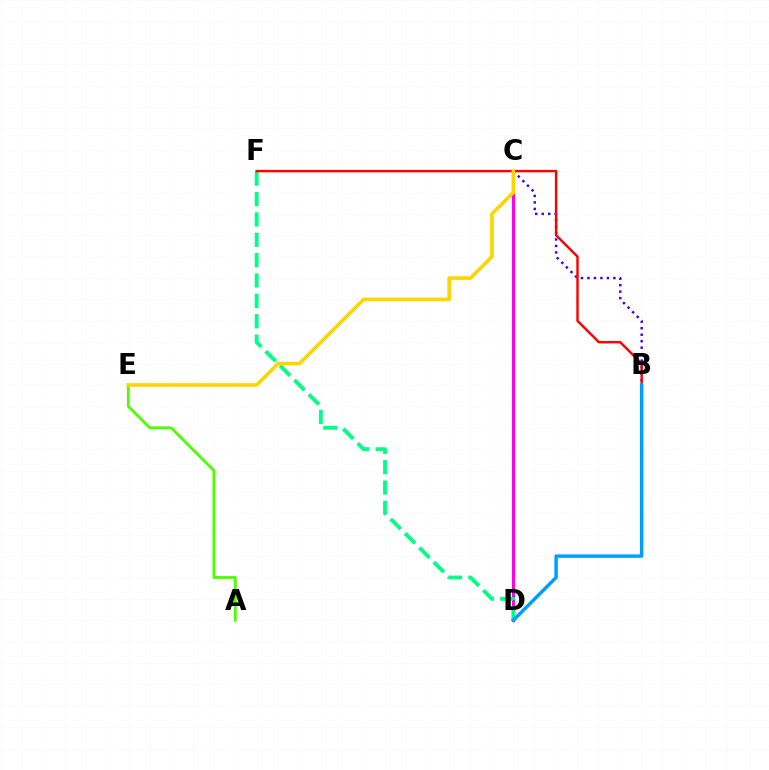{('B', 'C'): [{'color': '#3700ff', 'line_style': 'dotted', 'thickness': 1.76}], ('C', 'D'): [{'color': '#ff00ed', 'line_style': 'solid', 'thickness': 2.19}], ('D', 'F'): [{'color': '#00ff86', 'line_style': 'dashed', 'thickness': 2.77}], ('B', 'F'): [{'color': '#ff0000', 'line_style': 'solid', 'thickness': 1.76}], ('A', 'E'): [{'color': '#4fff00', 'line_style': 'solid', 'thickness': 2.04}], ('B', 'D'): [{'color': '#009eff', 'line_style': 'solid', 'thickness': 2.49}], ('C', 'E'): [{'color': '#ffd500', 'line_style': 'solid', 'thickness': 2.58}]}